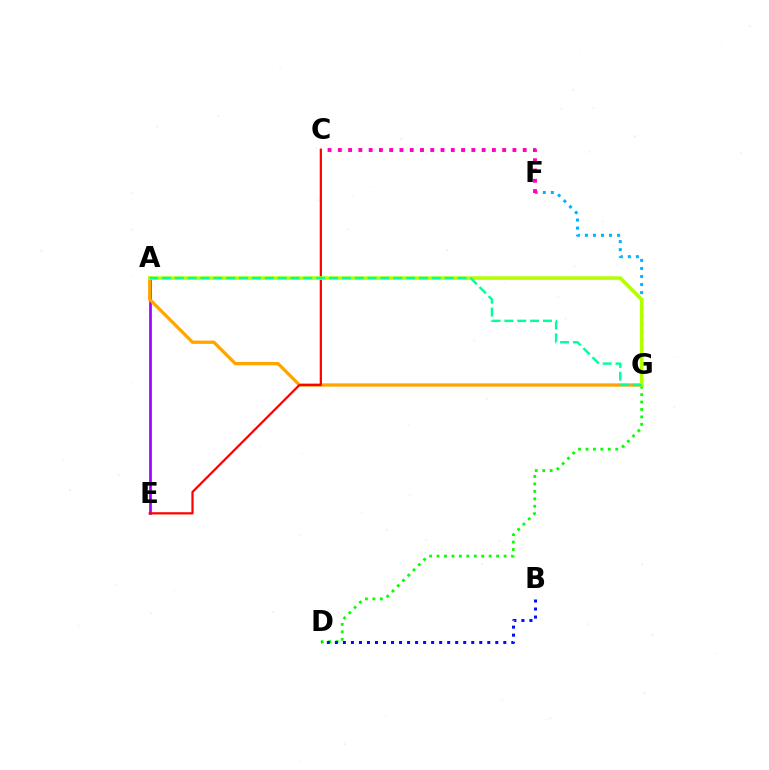{('A', 'E'): [{'color': '#9b00ff', 'line_style': 'solid', 'thickness': 1.93}], ('F', 'G'): [{'color': '#00b5ff', 'line_style': 'dotted', 'thickness': 2.18}], ('C', 'F'): [{'color': '#ff00bd', 'line_style': 'dotted', 'thickness': 2.79}], ('A', 'G'): [{'color': '#ffa500', 'line_style': 'solid', 'thickness': 2.36}, {'color': '#b3ff00', 'line_style': 'solid', 'thickness': 2.55}, {'color': '#00ff9d', 'line_style': 'dashed', 'thickness': 1.75}], ('C', 'E'): [{'color': '#ff0000', 'line_style': 'solid', 'thickness': 1.6}], ('D', 'G'): [{'color': '#08ff00', 'line_style': 'dotted', 'thickness': 2.02}], ('B', 'D'): [{'color': '#0010ff', 'line_style': 'dotted', 'thickness': 2.18}]}